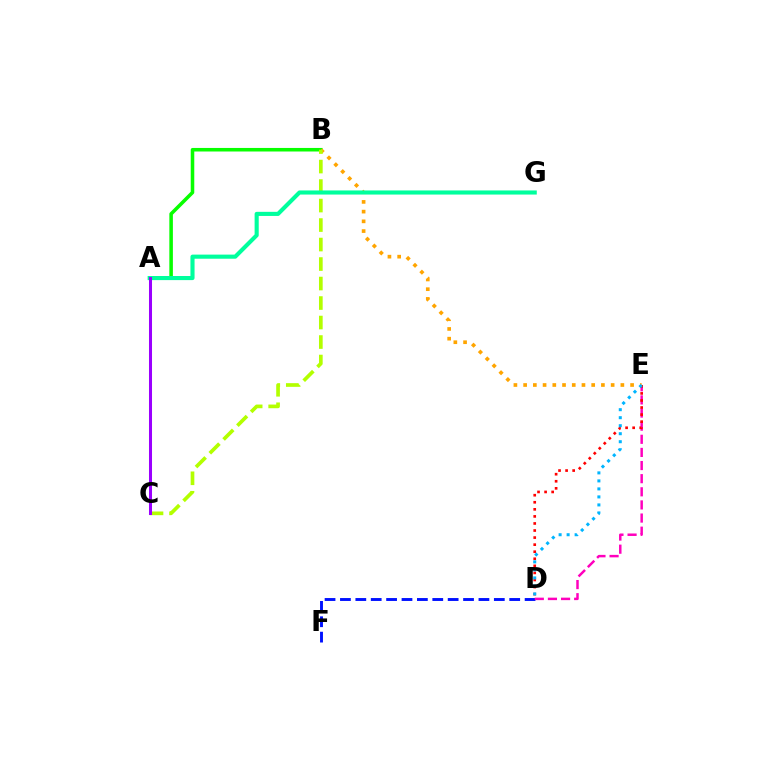{('A', 'B'): [{'color': '#08ff00', 'line_style': 'solid', 'thickness': 2.56}], ('D', 'F'): [{'color': '#0010ff', 'line_style': 'dashed', 'thickness': 2.09}], ('B', 'E'): [{'color': '#ffa500', 'line_style': 'dotted', 'thickness': 2.64}], ('B', 'C'): [{'color': '#b3ff00', 'line_style': 'dashed', 'thickness': 2.65}], ('D', 'E'): [{'color': '#ff00bd', 'line_style': 'dashed', 'thickness': 1.78}, {'color': '#ff0000', 'line_style': 'dotted', 'thickness': 1.92}, {'color': '#00b5ff', 'line_style': 'dotted', 'thickness': 2.18}], ('A', 'G'): [{'color': '#00ff9d', 'line_style': 'solid', 'thickness': 2.96}], ('A', 'C'): [{'color': '#9b00ff', 'line_style': 'solid', 'thickness': 2.17}]}